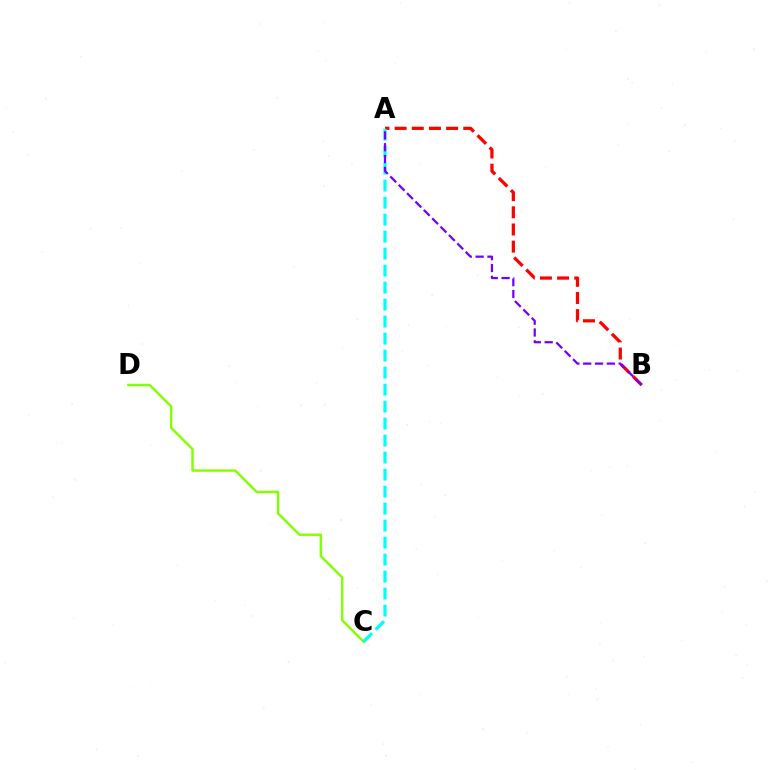{('A', 'B'): [{'color': '#ff0000', 'line_style': 'dashed', 'thickness': 2.33}, {'color': '#7200ff', 'line_style': 'dashed', 'thickness': 1.61}], ('C', 'D'): [{'color': '#84ff00', 'line_style': 'solid', 'thickness': 1.76}], ('A', 'C'): [{'color': '#00fff6', 'line_style': 'dashed', 'thickness': 2.31}]}